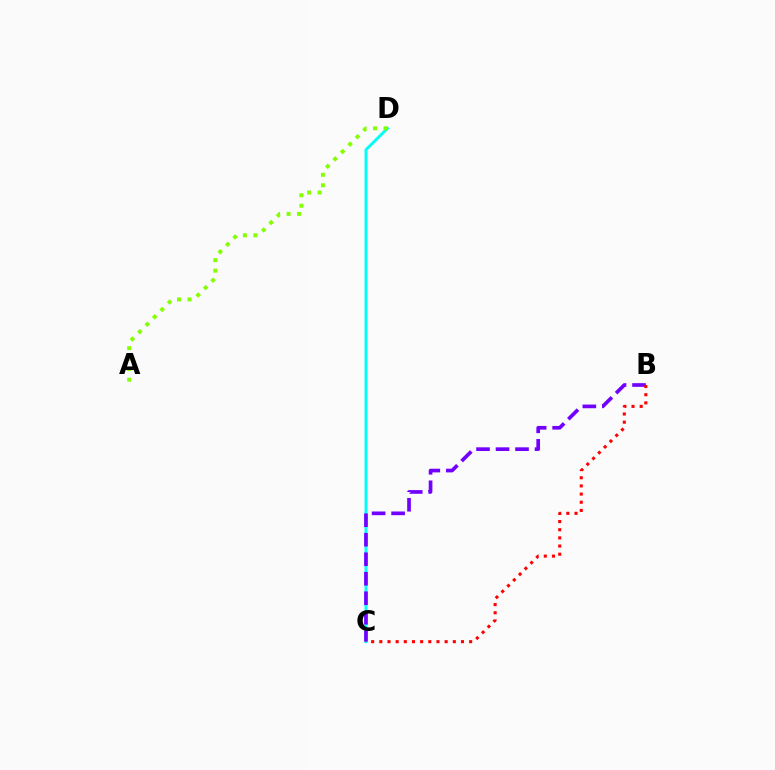{('C', 'D'): [{'color': '#00fff6', 'line_style': 'solid', 'thickness': 2.1}], ('B', 'C'): [{'color': '#7200ff', 'line_style': 'dashed', 'thickness': 2.65}, {'color': '#ff0000', 'line_style': 'dotted', 'thickness': 2.22}], ('A', 'D'): [{'color': '#84ff00', 'line_style': 'dotted', 'thickness': 2.85}]}